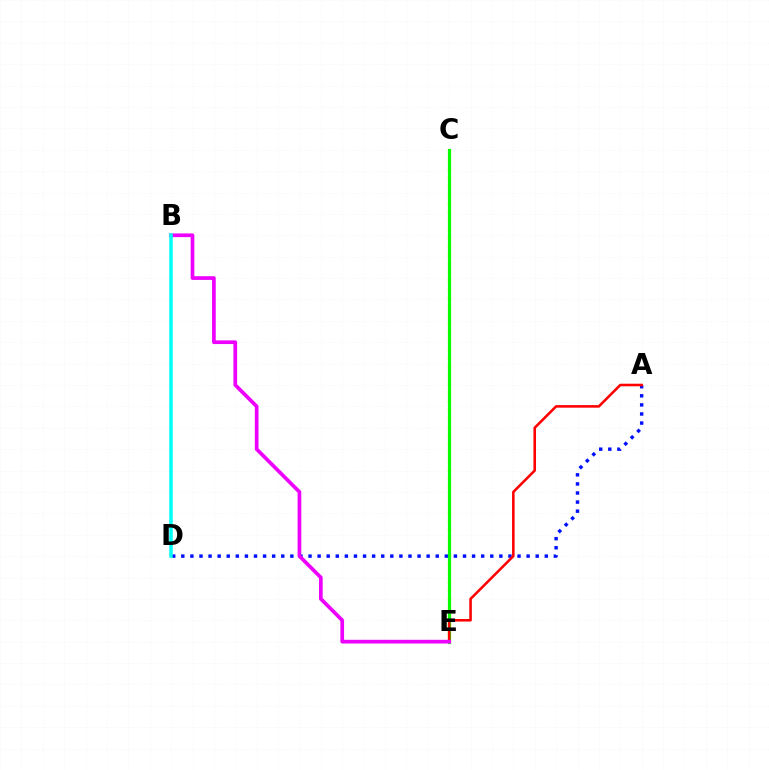{('C', 'E'): [{'color': '#fcf500', 'line_style': 'dotted', 'thickness': 2.33}, {'color': '#08ff00', 'line_style': 'solid', 'thickness': 2.28}], ('A', 'D'): [{'color': '#0010ff', 'line_style': 'dotted', 'thickness': 2.47}], ('A', 'E'): [{'color': '#ff0000', 'line_style': 'solid', 'thickness': 1.85}], ('B', 'E'): [{'color': '#ee00ff', 'line_style': 'solid', 'thickness': 2.66}], ('B', 'D'): [{'color': '#00fff6', 'line_style': 'solid', 'thickness': 2.55}]}